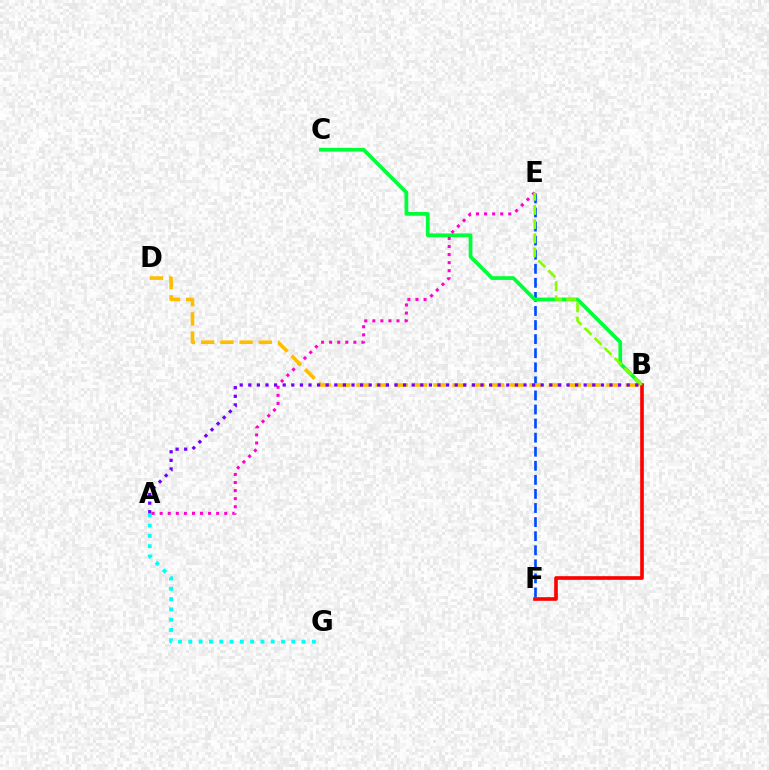{('A', 'G'): [{'color': '#00fff6', 'line_style': 'dotted', 'thickness': 2.8}], ('E', 'F'): [{'color': '#004bff', 'line_style': 'dashed', 'thickness': 1.91}], ('B', 'C'): [{'color': '#00ff39', 'line_style': 'solid', 'thickness': 2.69}], ('A', 'E'): [{'color': '#ff00cf', 'line_style': 'dotted', 'thickness': 2.19}], ('B', 'F'): [{'color': '#ff0000', 'line_style': 'solid', 'thickness': 2.62}], ('B', 'D'): [{'color': '#ffbd00', 'line_style': 'dashed', 'thickness': 2.61}], ('B', 'E'): [{'color': '#84ff00', 'line_style': 'dashed', 'thickness': 1.93}], ('A', 'B'): [{'color': '#7200ff', 'line_style': 'dotted', 'thickness': 2.34}]}